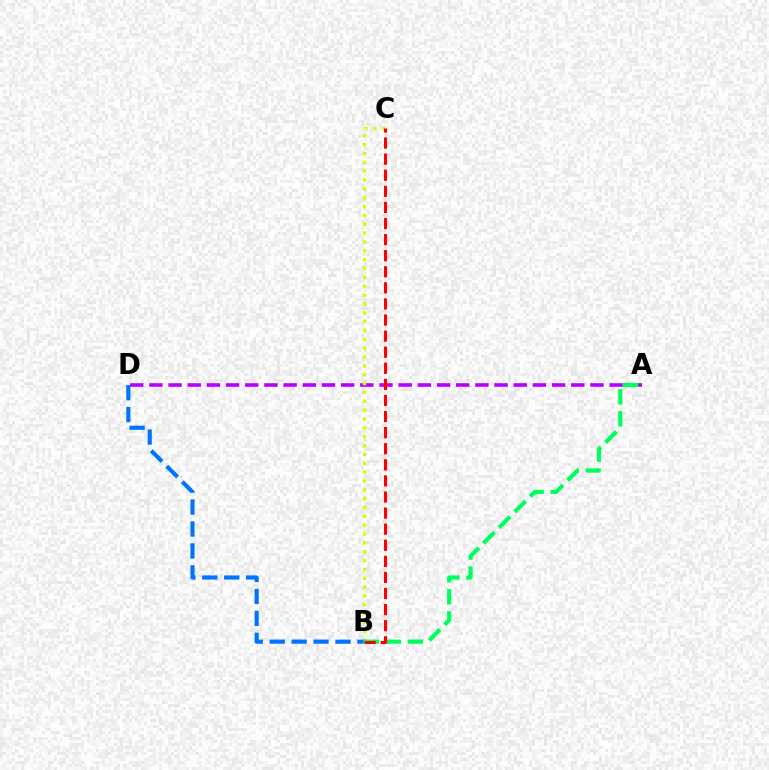{('A', 'D'): [{'color': '#b900ff', 'line_style': 'dashed', 'thickness': 2.61}], ('B', 'C'): [{'color': '#d1ff00', 'line_style': 'dotted', 'thickness': 2.41}, {'color': '#ff0000', 'line_style': 'dashed', 'thickness': 2.19}], ('A', 'B'): [{'color': '#00ff5c', 'line_style': 'dashed', 'thickness': 2.99}], ('B', 'D'): [{'color': '#0074ff', 'line_style': 'dashed', 'thickness': 2.98}]}